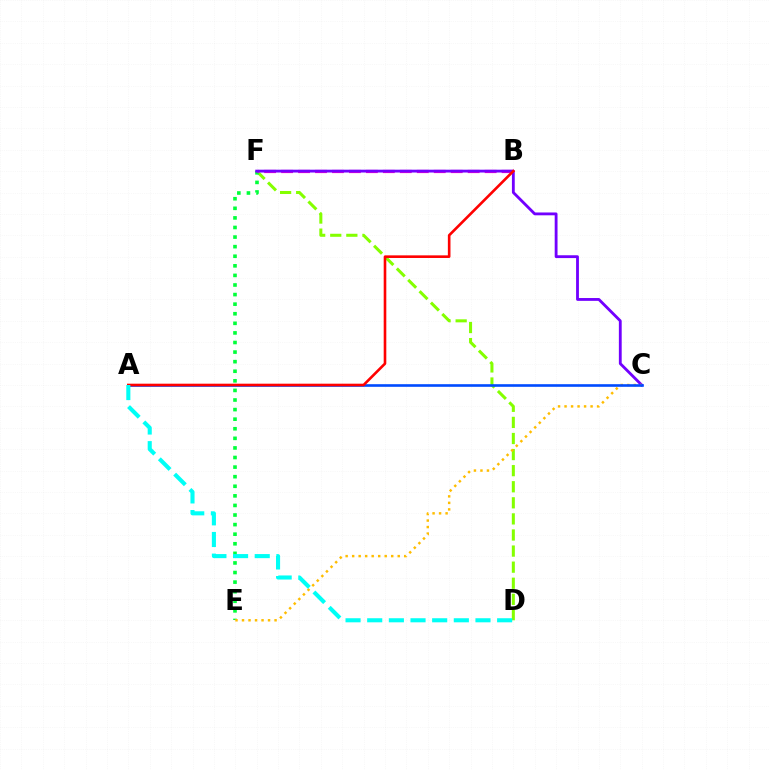{('D', 'F'): [{'color': '#84ff00', 'line_style': 'dashed', 'thickness': 2.19}], ('E', 'F'): [{'color': '#00ff39', 'line_style': 'dotted', 'thickness': 2.6}], ('B', 'F'): [{'color': '#ff00cf', 'line_style': 'dashed', 'thickness': 2.3}], ('C', 'F'): [{'color': '#7200ff', 'line_style': 'solid', 'thickness': 2.04}], ('C', 'E'): [{'color': '#ffbd00', 'line_style': 'dotted', 'thickness': 1.77}], ('A', 'C'): [{'color': '#004bff', 'line_style': 'solid', 'thickness': 1.89}], ('A', 'B'): [{'color': '#ff0000', 'line_style': 'solid', 'thickness': 1.89}], ('A', 'D'): [{'color': '#00fff6', 'line_style': 'dashed', 'thickness': 2.94}]}